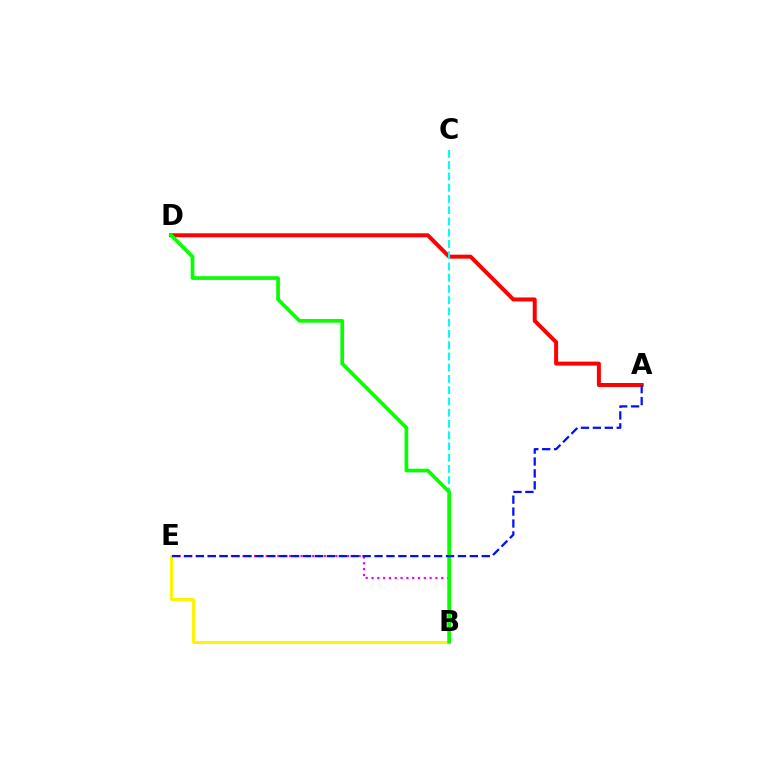{('A', 'D'): [{'color': '#ff0000', 'line_style': 'solid', 'thickness': 2.87}], ('B', 'E'): [{'color': '#fcf500', 'line_style': 'solid', 'thickness': 2.09}, {'color': '#ee00ff', 'line_style': 'dotted', 'thickness': 1.58}], ('B', 'C'): [{'color': '#00fff6', 'line_style': 'dashed', 'thickness': 1.53}], ('B', 'D'): [{'color': '#08ff00', 'line_style': 'solid', 'thickness': 2.66}], ('A', 'E'): [{'color': '#0010ff', 'line_style': 'dashed', 'thickness': 1.62}]}